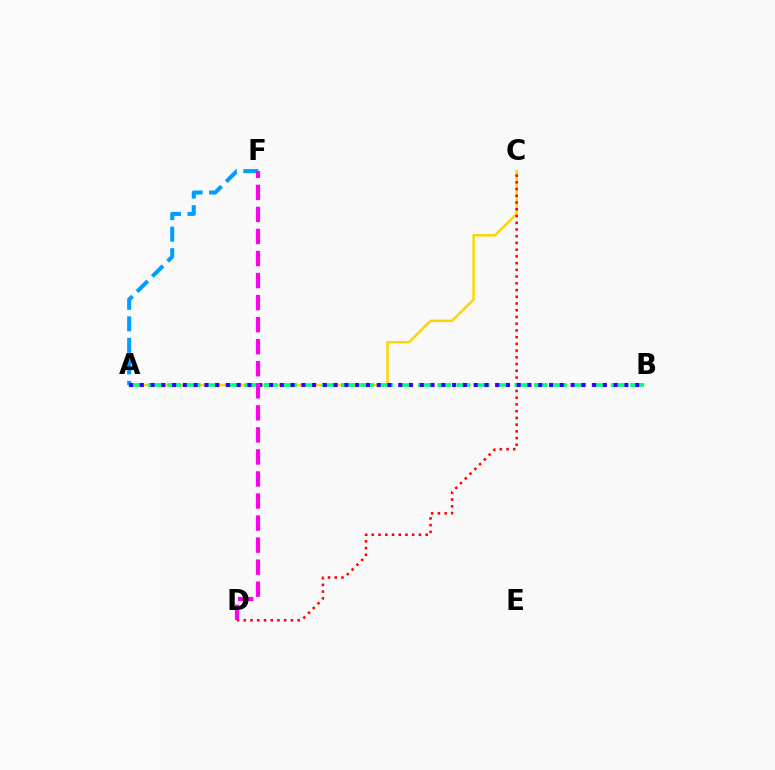{('A', 'C'): [{'color': '#ffd500', 'line_style': 'solid', 'thickness': 1.81}], ('C', 'D'): [{'color': '#ff0000', 'line_style': 'dotted', 'thickness': 1.83}], ('A', 'B'): [{'color': '#4fff00', 'line_style': 'dotted', 'thickness': 2.62}, {'color': '#00ff86', 'line_style': 'dashed', 'thickness': 2.62}, {'color': '#3700ff', 'line_style': 'dotted', 'thickness': 2.93}], ('A', 'F'): [{'color': '#009eff', 'line_style': 'dashed', 'thickness': 2.92}], ('D', 'F'): [{'color': '#ff00ed', 'line_style': 'dashed', 'thickness': 3.0}]}